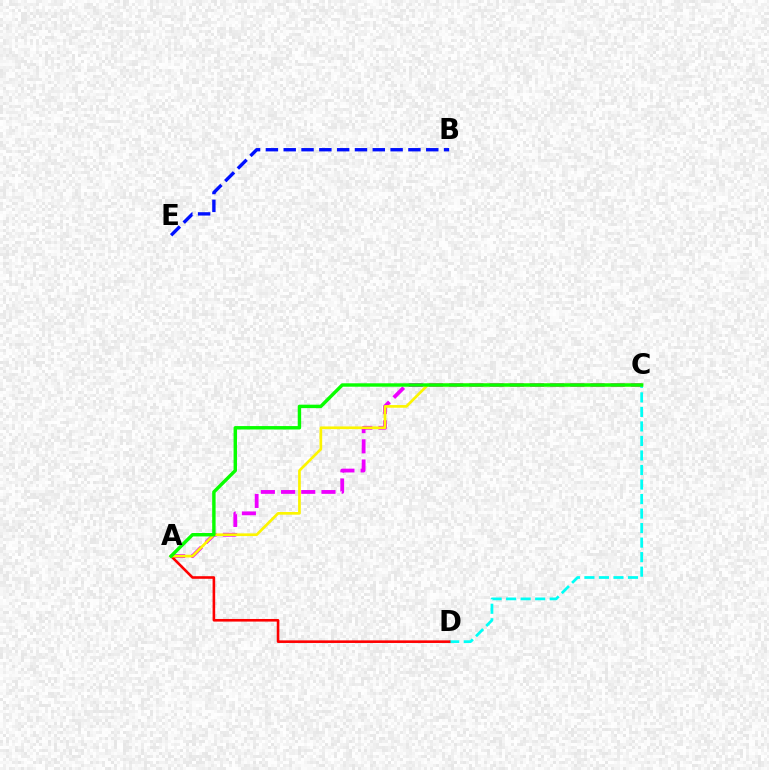{('B', 'E'): [{'color': '#0010ff', 'line_style': 'dashed', 'thickness': 2.42}], ('A', 'C'): [{'color': '#ee00ff', 'line_style': 'dashed', 'thickness': 2.74}, {'color': '#fcf500', 'line_style': 'solid', 'thickness': 1.94}, {'color': '#08ff00', 'line_style': 'solid', 'thickness': 2.46}], ('C', 'D'): [{'color': '#00fff6', 'line_style': 'dashed', 'thickness': 1.97}], ('A', 'D'): [{'color': '#ff0000', 'line_style': 'solid', 'thickness': 1.88}]}